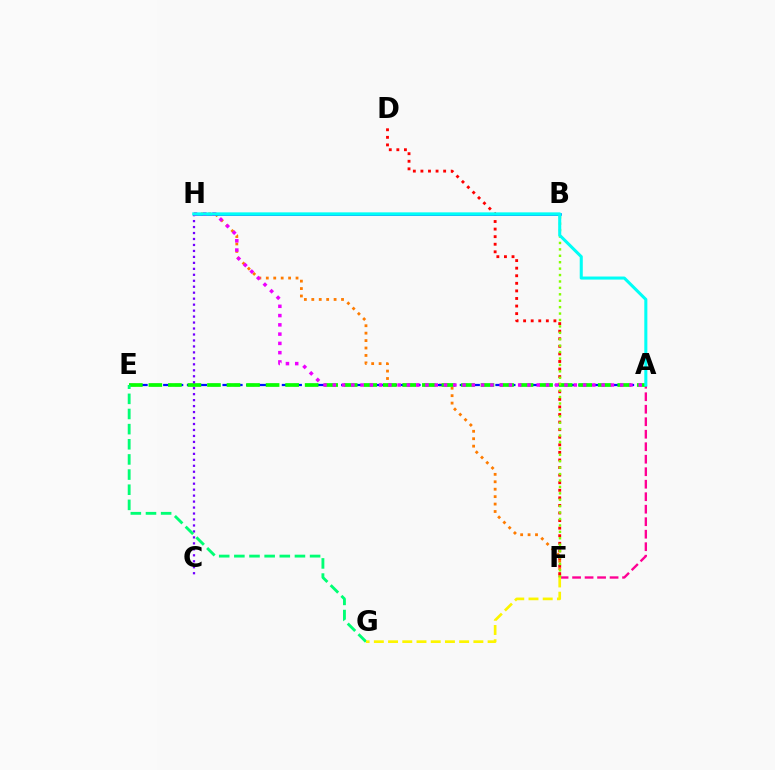{('F', 'H'): [{'color': '#ff7c00', 'line_style': 'dotted', 'thickness': 2.02}], ('A', 'F'): [{'color': '#ff0094', 'line_style': 'dashed', 'thickness': 1.7}], ('D', 'F'): [{'color': '#ff0000', 'line_style': 'dotted', 'thickness': 2.06}], ('A', 'E'): [{'color': '#0010ff', 'line_style': 'dashed', 'thickness': 1.61}, {'color': '#08ff00', 'line_style': 'dashed', 'thickness': 2.65}], ('C', 'H'): [{'color': '#7200ff', 'line_style': 'dotted', 'thickness': 1.62}], ('B', 'H'): [{'color': '#008cff', 'line_style': 'solid', 'thickness': 1.94}], ('E', 'G'): [{'color': '#00ff74', 'line_style': 'dashed', 'thickness': 2.06}], ('B', 'F'): [{'color': '#84ff00', 'line_style': 'dotted', 'thickness': 1.74}], ('A', 'H'): [{'color': '#ee00ff', 'line_style': 'dotted', 'thickness': 2.52}, {'color': '#00fff6', 'line_style': 'solid', 'thickness': 2.2}], ('F', 'G'): [{'color': '#fcf500', 'line_style': 'dashed', 'thickness': 1.93}]}